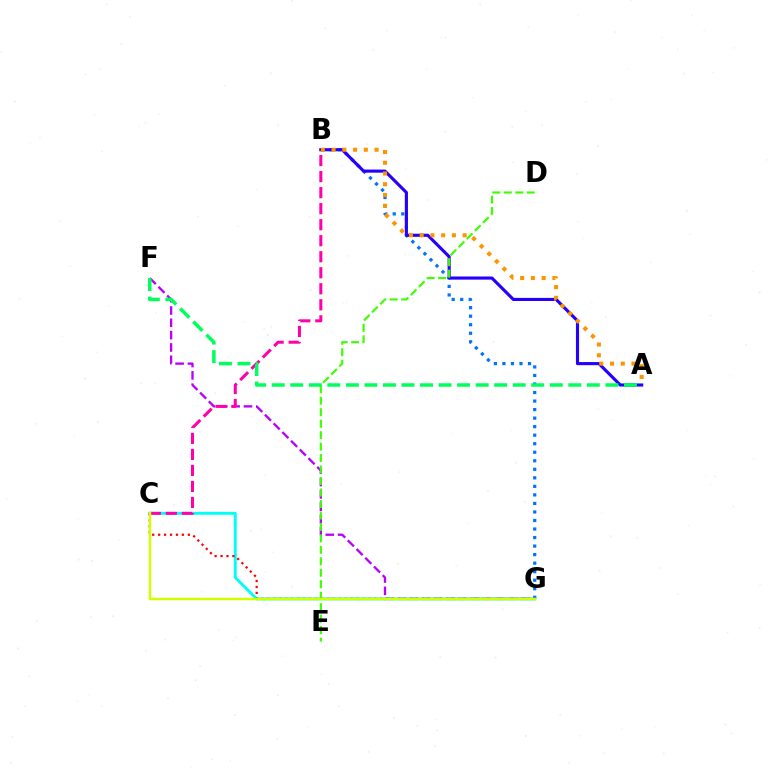{('C', 'G'): [{'color': '#00fff6', 'line_style': 'solid', 'thickness': 2.1}, {'color': '#ff0000', 'line_style': 'dotted', 'thickness': 1.61}, {'color': '#d1ff00', 'line_style': 'solid', 'thickness': 1.78}], ('F', 'G'): [{'color': '#b900ff', 'line_style': 'dashed', 'thickness': 1.67}], ('B', 'C'): [{'color': '#ff00ac', 'line_style': 'dashed', 'thickness': 2.18}], ('B', 'G'): [{'color': '#0074ff', 'line_style': 'dotted', 'thickness': 2.32}], ('A', 'B'): [{'color': '#2500ff', 'line_style': 'solid', 'thickness': 2.25}, {'color': '#ff9400', 'line_style': 'dotted', 'thickness': 2.92}], ('D', 'E'): [{'color': '#3dff00', 'line_style': 'dashed', 'thickness': 1.56}], ('A', 'F'): [{'color': '#00ff5c', 'line_style': 'dashed', 'thickness': 2.52}]}